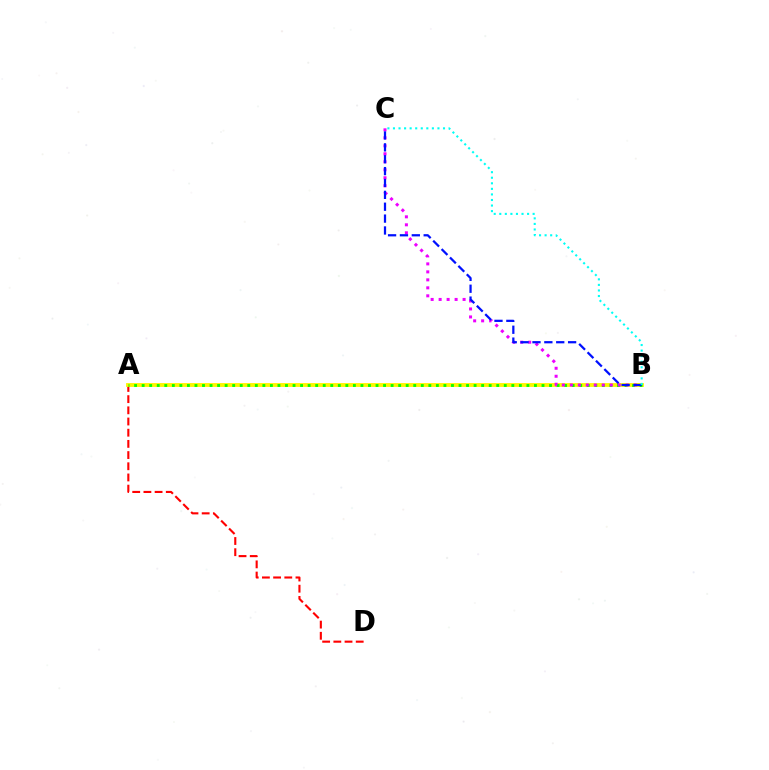{('A', 'D'): [{'color': '#ff0000', 'line_style': 'dashed', 'thickness': 1.52}], ('A', 'B'): [{'color': '#fcf500', 'line_style': 'solid', 'thickness': 2.76}, {'color': '#08ff00', 'line_style': 'dotted', 'thickness': 2.05}], ('B', 'C'): [{'color': '#ee00ff', 'line_style': 'dotted', 'thickness': 2.17}, {'color': '#0010ff', 'line_style': 'dashed', 'thickness': 1.61}, {'color': '#00fff6', 'line_style': 'dotted', 'thickness': 1.51}]}